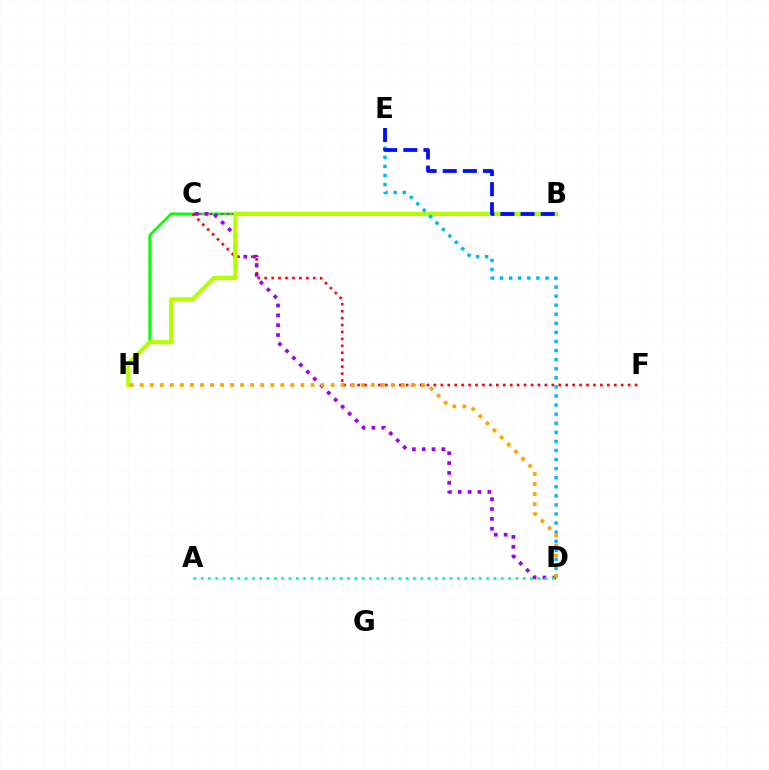{('B', 'H'): [{'color': '#08ff00', 'line_style': 'solid', 'thickness': 1.95}, {'color': '#b3ff00', 'line_style': 'solid', 'thickness': 2.99}], ('B', 'C'): [{'color': '#ff00bd', 'line_style': 'dotted', 'thickness': 1.53}], ('C', 'F'): [{'color': '#ff0000', 'line_style': 'dotted', 'thickness': 1.88}], ('C', 'D'): [{'color': '#9b00ff', 'line_style': 'dotted', 'thickness': 2.68}], ('A', 'D'): [{'color': '#00ff9d', 'line_style': 'dotted', 'thickness': 1.99}], ('D', 'E'): [{'color': '#00b5ff', 'line_style': 'dotted', 'thickness': 2.47}], ('B', 'E'): [{'color': '#0010ff', 'line_style': 'dashed', 'thickness': 2.74}], ('D', 'H'): [{'color': '#ffa500', 'line_style': 'dotted', 'thickness': 2.73}]}